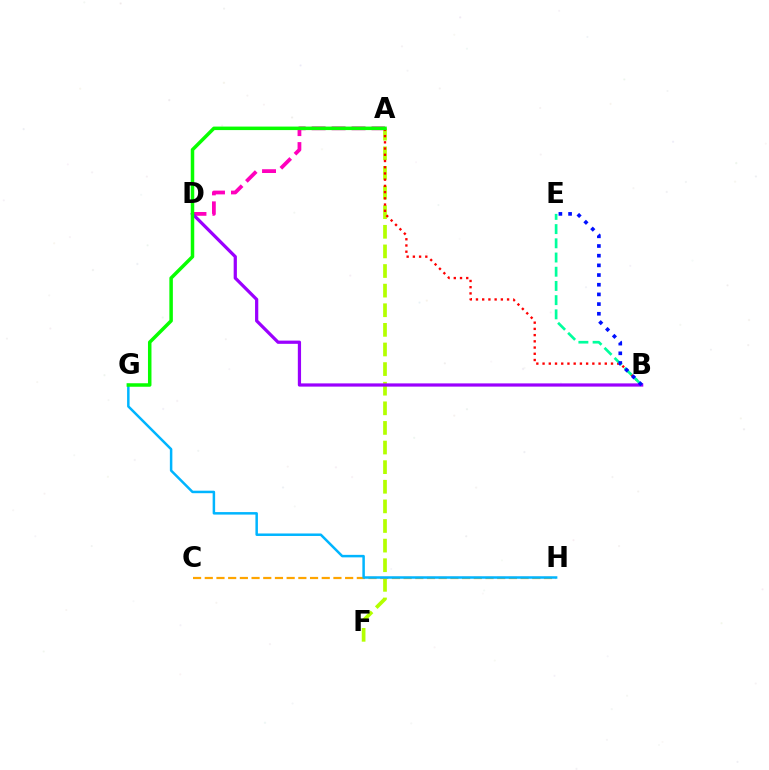{('A', 'F'): [{'color': '#b3ff00', 'line_style': 'dashed', 'thickness': 2.66}], ('A', 'D'): [{'color': '#ff00bd', 'line_style': 'dashed', 'thickness': 2.71}], ('A', 'B'): [{'color': '#ff0000', 'line_style': 'dotted', 'thickness': 1.69}], ('C', 'H'): [{'color': '#ffa500', 'line_style': 'dashed', 'thickness': 1.59}], ('B', 'E'): [{'color': '#00ff9d', 'line_style': 'dashed', 'thickness': 1.93}, {'color': '#0010ff', 'line_style': 'dotted', 'thickness': 2.63}], ('G', 'H'): [{'color': '#00b5ff', 'line_style': 'solid', 'thickness': 1.8}], ('B', 'D'): [{'color': '#9b00ff', 'line_style': 'solid', 'thickness': 2.32}], ('A', 'G'): [{'color': '#08ff00', 'line_style': 'solid', 'thickness': 2.52}]}